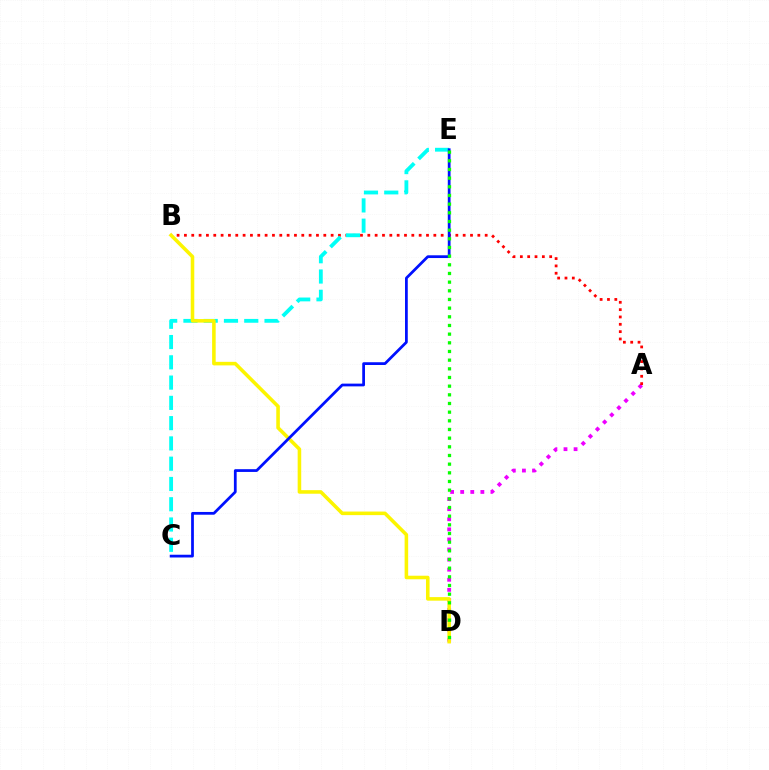{('A', 'D'): [{'color': '#ee00ff', 'line_style': 'dotted', 'thickness': 2.74}], ('A', 'B'): [{'color': '#ff0000', 'line_style': 'dotted', 'thickness': 1.99}], ('C', 'E'): [{'color': '#00fff6', 'line_style': 'dashed', 'thickness': 2.75}, {'color': '#0010ff', 'line_style': 'solid', 'thickness': 1.98}], ('B', 'D'): [{'color': '#fcf500', 'line_style': 'solid', 'thickness': 2.56}], ('D', 'E'): [{'color': '#08ff00', 'line_style': 'dotted', 'thickness': 2.35}]}